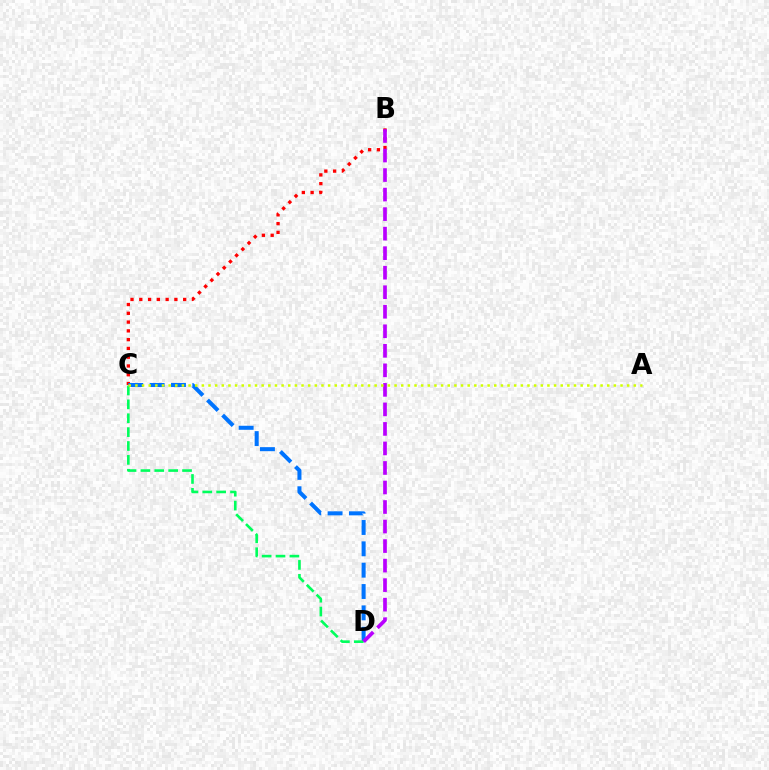{('B', 'C'): [{'color': '#ff0000', 'line_style': 'dotted', 'thickness': 2.38}], ('C', 'D'): [{'color': '#0074ff', 'line_style': 'dashed', 'thickness': 2.9}, {'color': '#00ff5c', 'line_style': 'dashed', 'thickness': 1.88}], ('B', 'D'): [{'color': '#b900ff', 'line_style': 'dashed', 'thickness': 2.65}], ('A', 'C'): [{'color': '#d1ff00', 'line_style': 'dotted', 'thickness': 1.81}]}